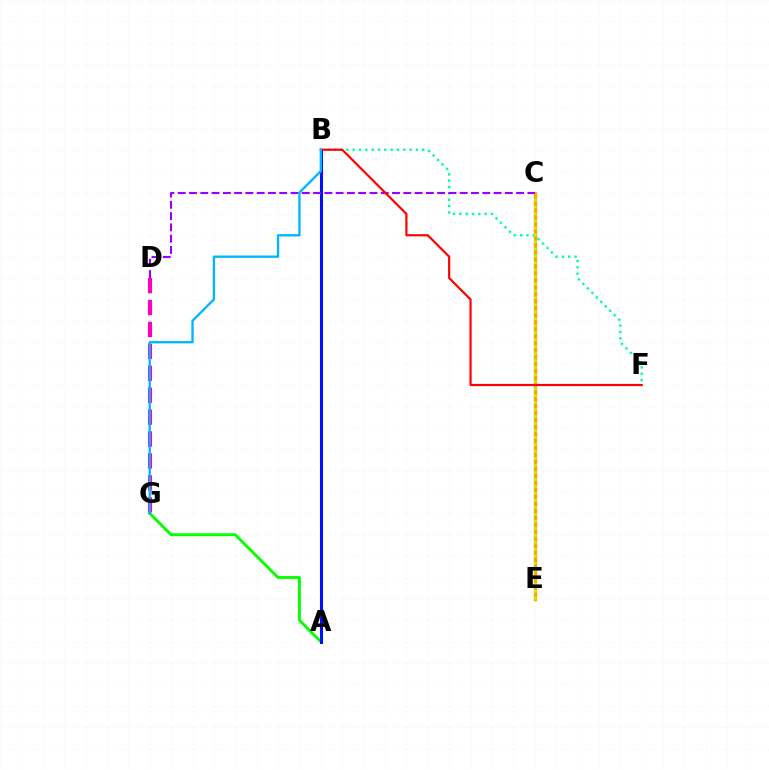{('C', 'E'): [{'color': '#ffa500', 'line_style': 'solid', 'thickness': 2.41}, {'color': '#b3ff00', 'line_style': 'dotted', 'thickness': 1.9}], ('B', 'F'): [{'color': '#00ff9d', 'line_style': 'dotted', 'thickness': 1.72}, {'color': '#ff0000', 'line_style': 'solid', 'thickness': 1.58}], ('A', 'G'): [{'color': '#08ff00', 'line_style': 'solid', 'thickness': 2.1}], ('A', 'B'): [{'color': '#0010ff', 'line_style': 'solid', 'thickness': 2.2}], ('D', 'G'): [{'color': '#ff00bd', 'line_style': 'dashed', 'thickness': 2.98}], ('C', 'D'): [{'color': '#9b00ff', 'line_style': 'dashed', 'thickness': 1.53}], ('B', 'G'): [{'color': '#00b5ff', 'line_style': 'solid', 'thickness': 1.66}]}